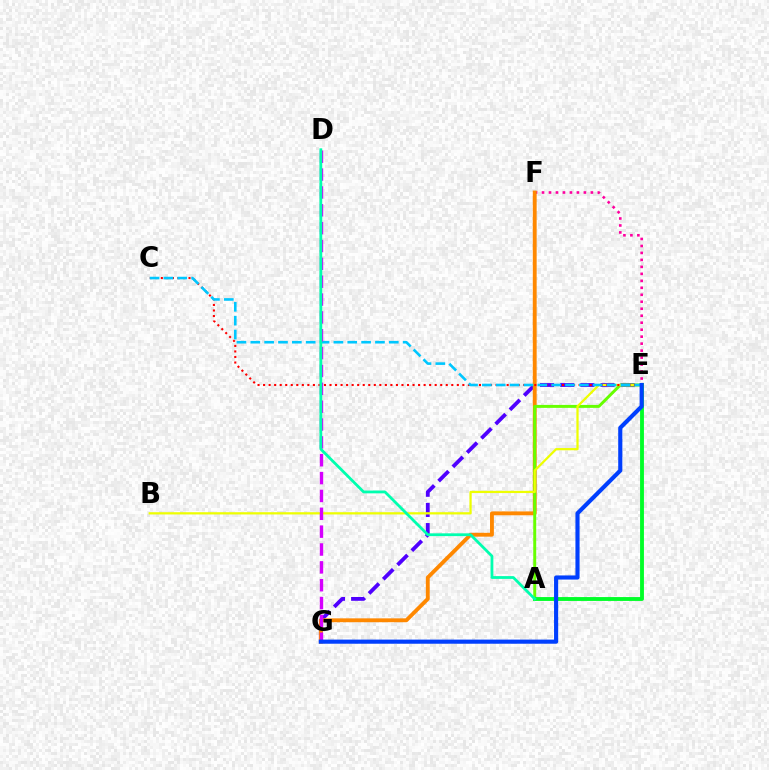{('E', 'G'): [{'color': '#4f00ff', 'line_style': 'dashed', 'thickness': 2.74}, {'color': '#003fff', 'line_style': 'solid', 'thickness': 2.97}], ('E', 'F'): [{'color': '#ff00a0', 'line_style': 'dotted', 'thickness': 1.9}], ('F', 'G'): [{'color': '#ff8800', 'line_style': 'solid', 'thickness': 2.78}], ('A', 'E'): [{'color': '#66ff00', 'line_style': 'solid', 'thickness': 2.13}, {'color': '#00ff27', 'line_style': 'solid', 'thickness': 2.78}], ('B', 'E'): [{'color': '#eeff00', 'line_style': 'solid', 'thickness': 1.61}], ('C', 'E'): [{'color': '#ff0000', 'line_style': 'dotted', 'thickness': 1.5}, {'color': '#00c7ff', 'line_style': 'dashed', 'thickness': 1.88}], ('D', 'G'): [{'color': '#d600ff', 'line_style': 'dashed', 'thickness': 2.43}], ('A', 'D'): [{'color': '#00ffaf', 'line_style': 'solid', 'thickness': 2.01}]}